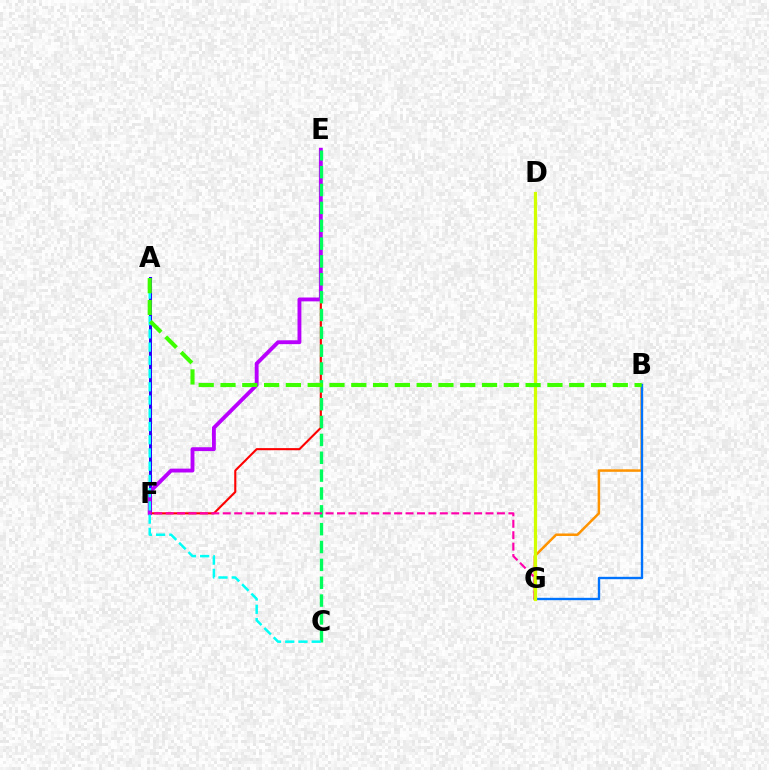{('A', 'F'): [{'color': '#2500ff', 'line_style': 'solid', 'thickness': 2.13}], ('B', 'G'): [{'color': '#ff9400', 'line_style': 'solid', 'thickness': 1.81}, {'color': '#0074ff', 'line_style': 'solid', 'thickness': 1.71}], ('E', 'F'): [{'color': '#ff0000', 'line_style': 'solid', 'thickness': 1.52}, {'color': '#b900ff', 'line_style': 'solid', 'thickness': 2.78}], ('C', 'E'): [{'color': '#00ff5c', 'line_style': 'dashed', 'thickness': 2.42}], ('A', 'C'): [{'color': '#00fff6', 'line_style': 'dashed', 'thickness': 1.8}], ('F', 'G'): [{'color': '#ff00ac', 'line_style': 'dashed', 'thickness': 1.55}], ('D', 'G'): [{'color': '#d1ff00', 'line_style': 'solid', 'thickness': 2.34}], ('A', 'B'): [{'color': '#3dff00', 'line_style': 'dashed', 'thickness': 2.96}]}